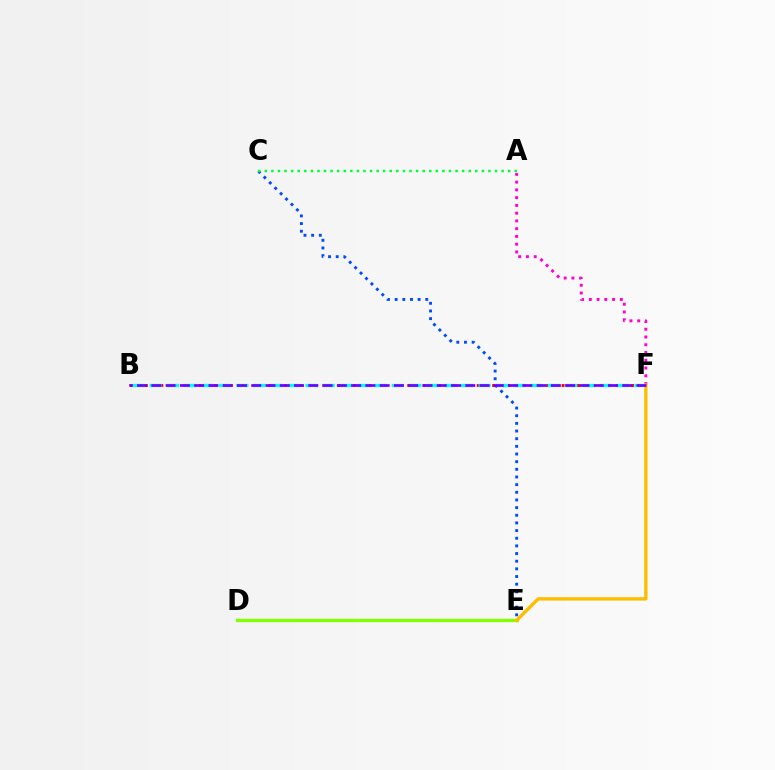{('B', 'F'): [{'color': '#ff0000', 'line_style': 'dotted', 'thickness': 2.1}, {'color': '#00fff6', 'line_style': 'dashed', 'thickness': 2.35}, {'color': '#7200ff', 'line_style': 'dashed', 'thickness': 1.94}], ('A', 'F'): [{'color': '#ff00cf', 'line_style': 'dotted', 'thickness': 2.11}], ('C', 'E'): [{'color': '#004bff', 'line_style': 'dotted', 'thickness': 2.08}], ('A', 'C'): [{'color': '#00ff39', 'line_style': 'dotted', 'thickness': 1.79}], ('D', 'E'): [{'color': '#84ff00', 'line_style': 'solid', 'thickness': 2.38}], ('E', 'F'): [{'color': '#ffbd00', 'line_style': 'solid', 'thickness': 2.42}]}